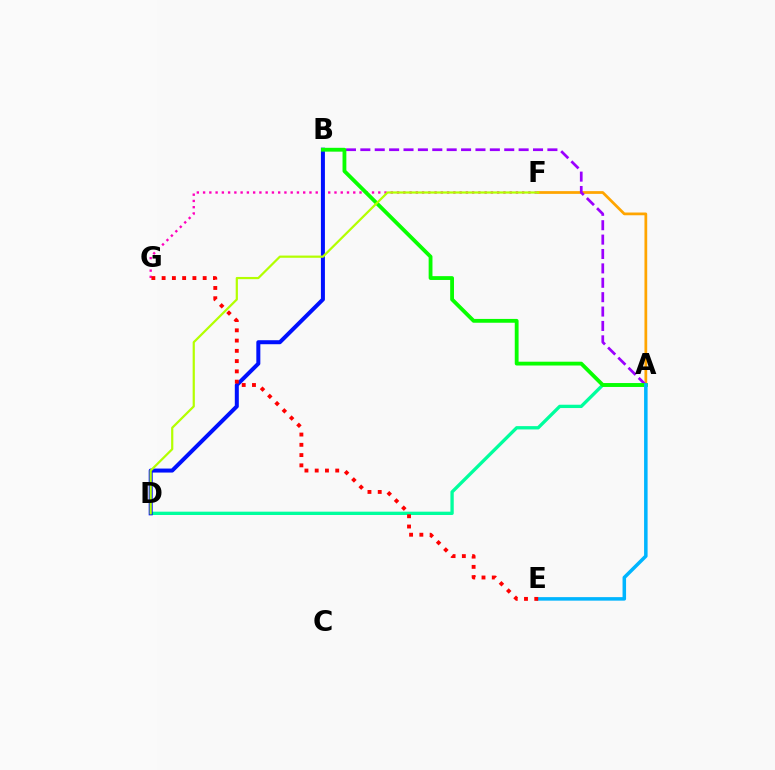{('A', 'F'): [{'color': '#ffa500', 'line_style': 'solid', 'thickness': 1.98}], ('A', 'D'): [{'color': '#00ff9d', 'line_style': 'solid', 'thickness': 2.39}], ('F', 'G'): [{'color': '#ff00bd', 'line_style': 'dotted', 'thickness': 1.7}], ('B', 'D'): [{'color': '#0010ff', 'line_style': 'solid', 'thickness': 2.88}], ('A', 'B'): [{'color': '#9b00ff', 'line_style': 'dashed', 'thickness': 1.95}, {'color': '#08ff00', 'line_style': 'solid', 'thickness': 2.75}], ('A', 'E'): [{'color': '#00b5ff', 'line_style': 'solid', 'thickness': 2.53}], ('D', 'F'): [{'color': '#b3ff00', 'line_style': 'solid', 'thickness': 1.59}], ('E', 'G'): [{'color': '#ff0000', 'line_style': 'dotted', 'thickness': 2.79}]}